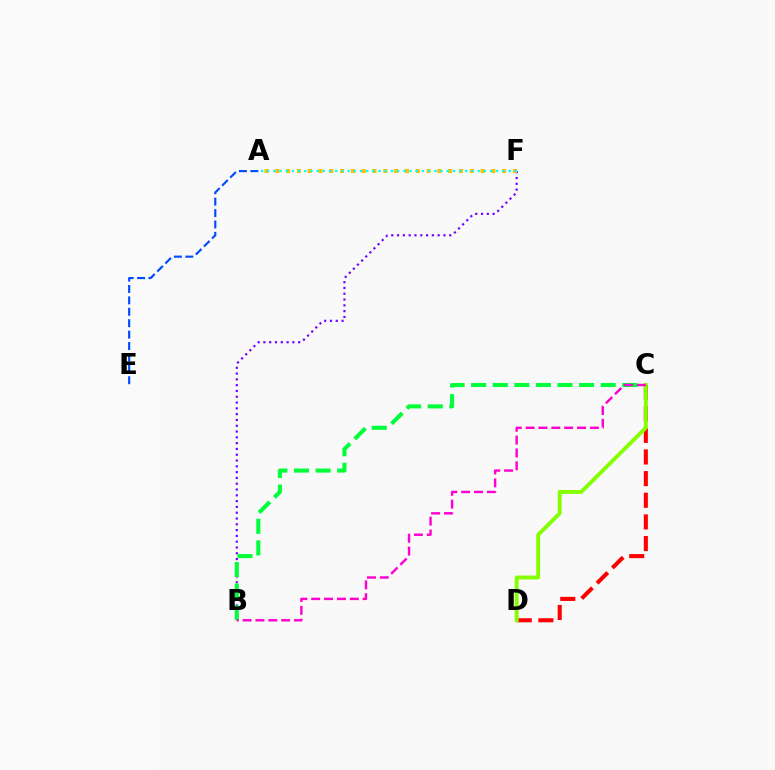{('B', 'F'): [{'color': '#7200ff', 'line_style': 'dotted', 'thickness': 1.58}], ('C', 'D'): [{'color': '#ff0000', 'line_style': 'dashed', 'thickness': 2.94}, {'color': '#84ff00', 'line_style': 'solid', 'thickness': 2.78}], ('A', 'F'): [{'color': '#ffbd00', 'line_style': 'dotted', 'thickness': 2.94}, {'color': '#00fff6', 'line_style': 'dotted', 'thickness': 1.68}], ('B', 'C'): [{'color': '#00ff39', 'line_style': 'dashed', 'thickness': 2.93}, {'color': '#ff00cf', 'line_style': 'dashed', 'thickness': 1.75}], ('A', 'E'): [{'color': '#004bff', 'line_style': 'dashed', 'thickness': 1.55}]}